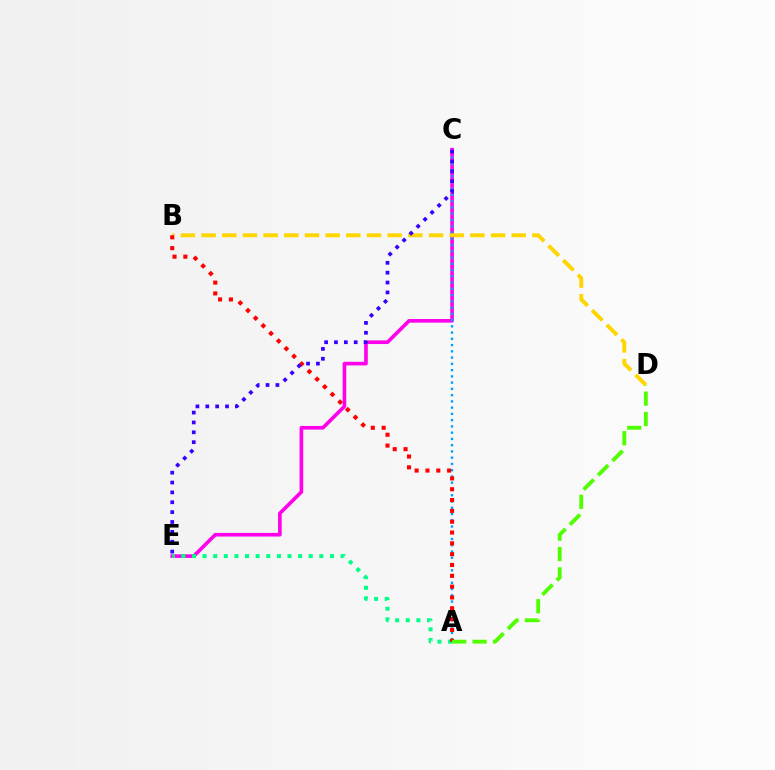{('C', 'E'): [{'color': '#ff00ed', 'line_style': 'solid', 'thickness': 2.62}, {'color': '#3700ff', 'line_style': 'dotted', 'thickness': 2.68}], ('A', 'E'): [{'color': '#00ff86', 'line_style': 'dotted', 'thickness': 2.88}], ('A', 'C'): [{'color': '#009eff', 'line_style': 'dotted', 'thickness': 1.7}], ('B', 'D'): [{'color': '#ffd500', 'line_style': 'dashed', 'thickness': 2.81}], ('A', 'B'): [{'color': '#ff0000', 'line_style': 'dotted', 'thickness': 2.94}], ('A', 'D'): [{'color': '#4fff00', 'line_style': 'dashed', 'thickness': 2.77}]}